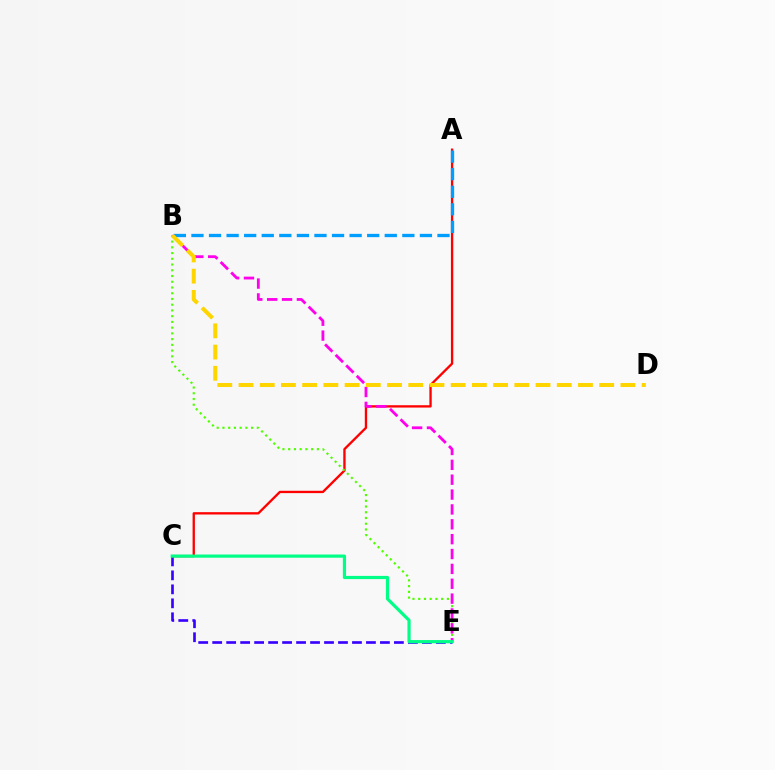{('C', 'E'): [{'color': '#3700ff', 'line_style': 'dashed', 'thickness': 1.9}, {'color': '#00ff86', 'line_style': 'solid', 'thickness': 2.3}], ('A', 'C'): [{'color': '#ff0000', 'line_style': 'solid', 'thickness': 1.68}], ('A', 'B'): [{'color': '#009eff', 'line_style': 'dashed', 'thickness': 2.39}], ('B', 'E'): [{'color': '#4fff00', 'line_style': 'dotted', 'thickness': 1.56}, {'color': '#ff00ed', 'line_style': 'dashed', 'thickness': 2.02}], ('B', 'D'): [{'color': '#ffd500', 'line_style': 'dashed', 'thickness': 2.88}]}